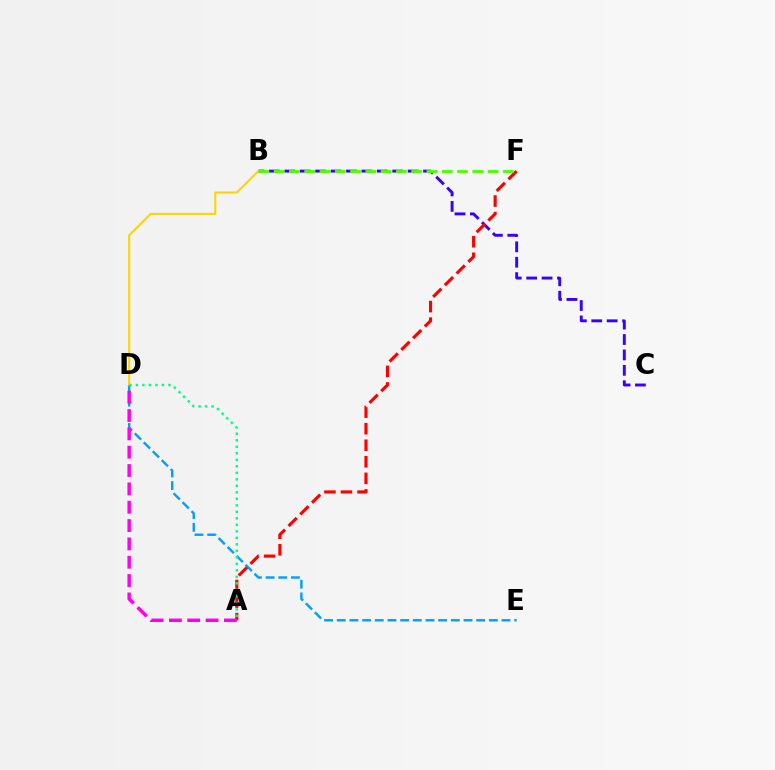{('B', 'C'): [{'color': '#3700ff', 'line_style': 'dashed', 'thickness': 2.09}], ('D', 'E'): [{'color': '#009eff', 'line_style': 'dashed', 'thickness': 1.72}], ('B', 'D'): [{'color': '#ffd500', 'line_style': 'solid', 'thickness': 1.51}], ('A', 'F'): [{'color': '#ff0000', 'line_style': 'dashed', 'thickness': 2.25}], ('A', 'D'): [{'color': '#00ff86', 'line_style': 'dotted', 'thickness': 1.77}, {'color': '#ff00ed', 'line_style': 'dashed', 'thickness': 2.49}], ('B', 'F'): [{'color': '#4fff00', 'line_style': 'dashed', 'thickness': 2.08}]}